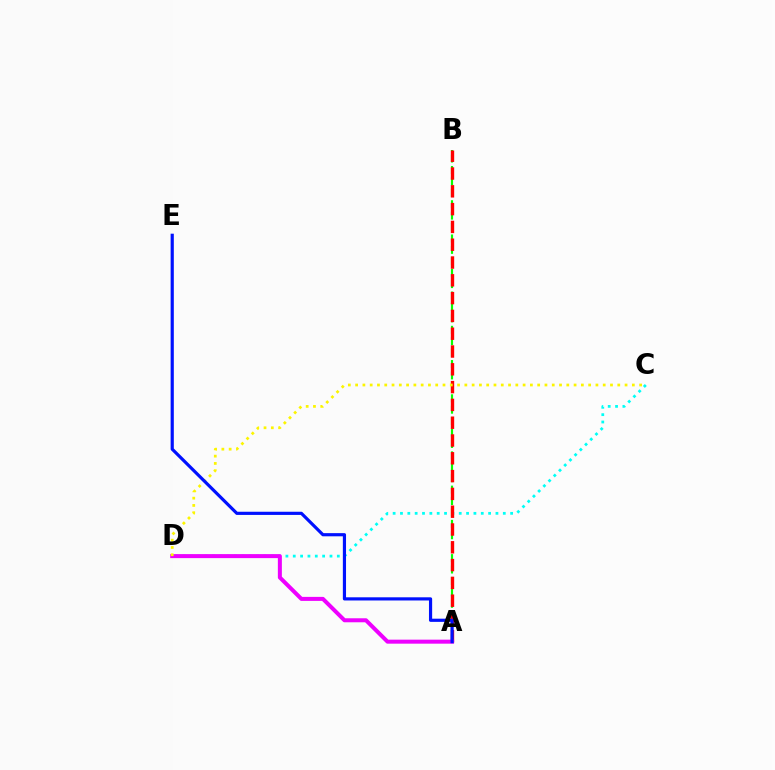{('C', 'D'): [{'color': '#00fff6', 'line_style': 'dotted', 'thickness': 2.0}, {'color': '#fcf500', 'line_style': 'dotted', 'thickness': 1.98}], ('A', 'B'): [{'color': '#08ff00', 'line_style': 'dashed', 'thickness': 1.55}, {'color': '#ff0000', 'line_style': 'dashed', 'thickness': 2.42}], ('A', 'D'): [{'color': '#ee00ff', 'line_style': 'solid', 'thickness': 2.89}], ('A', 'E'): [{'color': '#0010ff', 'line_style': 'solid', 'thickness': 2.29}]}